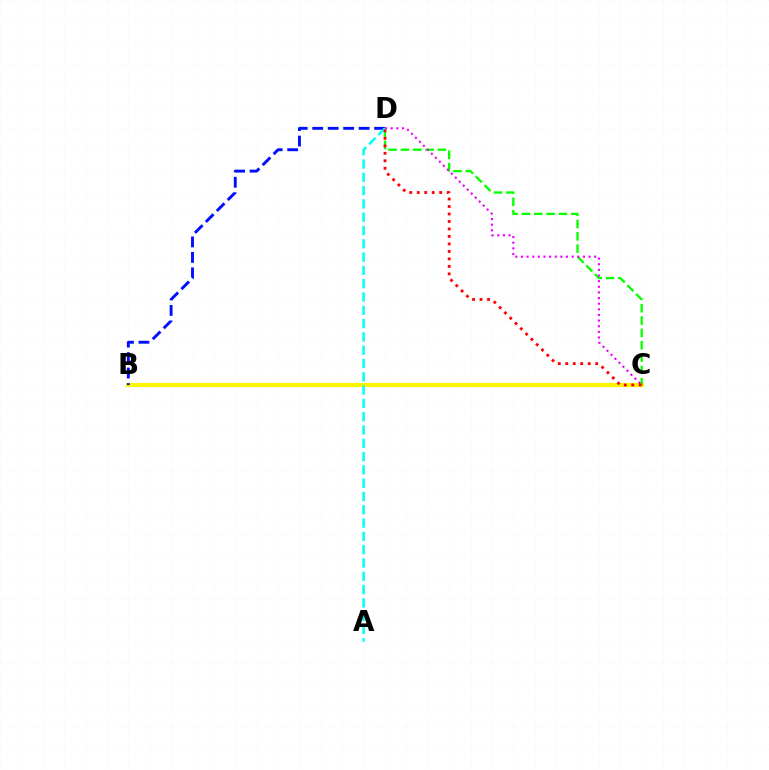{('B', 'C'): [{'color': '#fcf500', 'line_style': 'solid', 'thickness': 2.97}], ('B', 'D'): [{'color': '#0010ff', 'line_style': 'dashed', 'thickness': 2.1}], ('C', 'D'): [{'color': '#08ff00', 'line_style': 'dashed', 'thickness': 1.68}, {'color': '#ee00ff', 'line_style': 'dotted', 'thickness': 1.53}, {'color': '#ff0000', 'line_style': 'dotted', 'thickness': 2.03}], ('A', 'D'): [{'color': '#00fff6', 'line_style': 'dashed', 'thickness': 1.81}]}